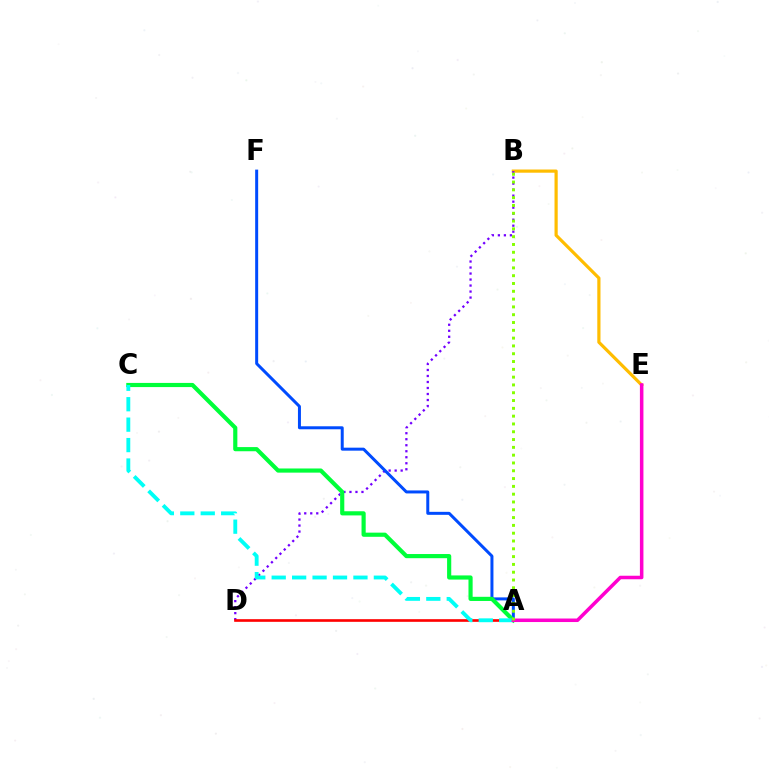{('B', 'E'): [{'color': '#ffbd00', 'line_style': 'solid', 'thickness': 2.3}], ('B', 'D'): [{'color': '#7200ff', 'line_style': 'dotted', 'thickness': 1.63}], ('A', 'D'): [{'color': '#ff0000', 'line_style': 'solid', 'thickness': 1.91}], ('A', 'F'): [{'color': '#004bff', 'line_style': 'solid', 'thickness': 2.16}], ('A', 'C'): [{'color': '#00ff39', 'line_style': 'solid', 'thickness': 2.99}, {'color': '#00fff6', 'line_style': 'dashed', 'thickness': 2.78}], ('A', 'E'): [{'color': '#ff00cf', 'line_style': 'solid', 'thickness': 2.54}], ('A', 'B'): [{'color': '#84ff00', 'line_style': 'dotted', 'thickness': 2.12}]}